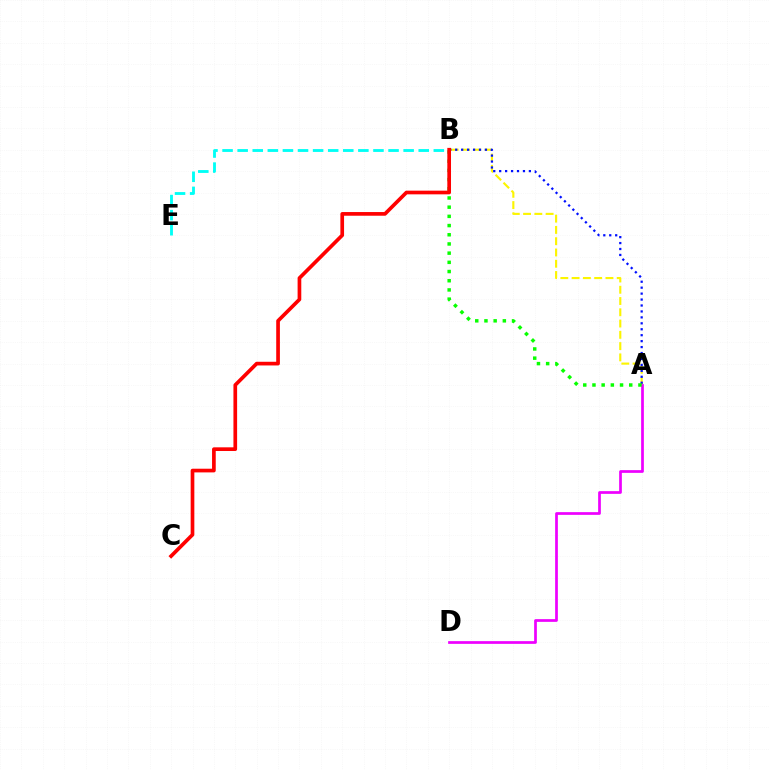{('A', 'B'): [{'color': '#fcf500', 'line_style': 'dashed', 'thickness': 1.53}, {'color': '#0010ff', 'line_style': 'dotted', 'thickness': 1.61}, {'color': '#08ff00', 'line_style': 'dotted', 'thickness': 2.5}], ('A', 'D'): [{'color': '#ee00ff', 'line_style': 'solid', 'thickness': 1.96}], ('B', 'E'): [{'color': '#00fff6', 'line_style': 'dashed', 'thickness': 2.05}], ('B', 'C'): [{'color': '#ff0000', 'line_style': 'solid', 'thickness': 2.65}]}